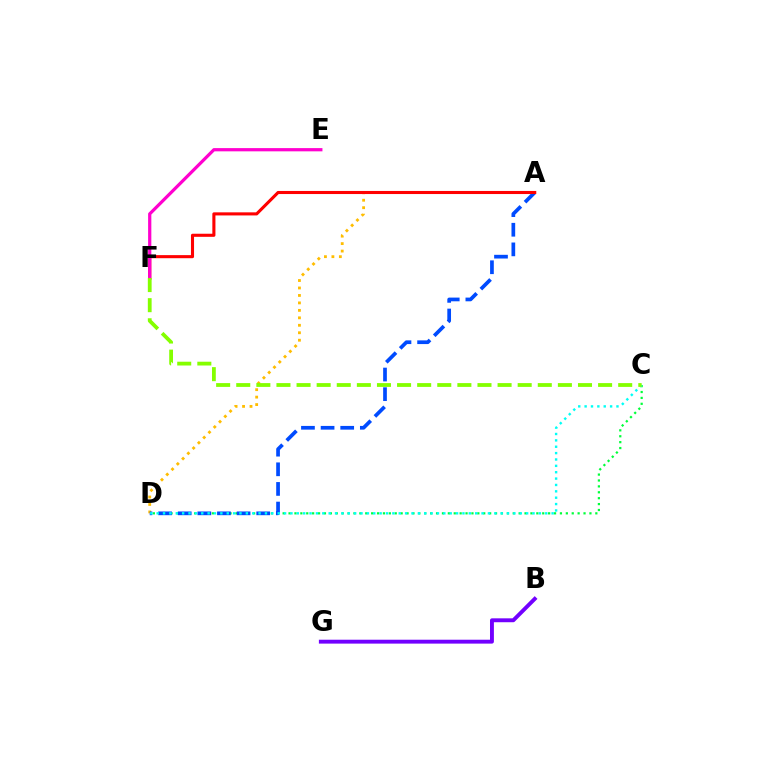{('A', 'D'): [{'color': '#ffbd00', 'line_style': 'dotted', 'thickness': 2.03}, {'color': '#004bff', 'line_style': 'dashed', 'thickness': 2.67}], ('C', 'D'): [{'color': '#00ff39', 'line_style': 'dotted', 'thickness': 1.6}, {'color': '#00fff6', 'line_style': 'dotted', 'thickness': 1.73}], ('A', 'F'): [{'color': '#ff0000', 'line_style': 'solid', 'thickness': 2.22}], ('E', 'F'): [{'color': '#ff00cf', 'line_style': 'solid', 'thickness': 2.32}], ('C', 'F'): [{'color': '#84ff00', 'line_style': 'dashed', 'thickness': 2.73}], ('B', 'G'): [{'color': '#7200ff', 'line_style': 'solid', 'thickness': 2.81}]}